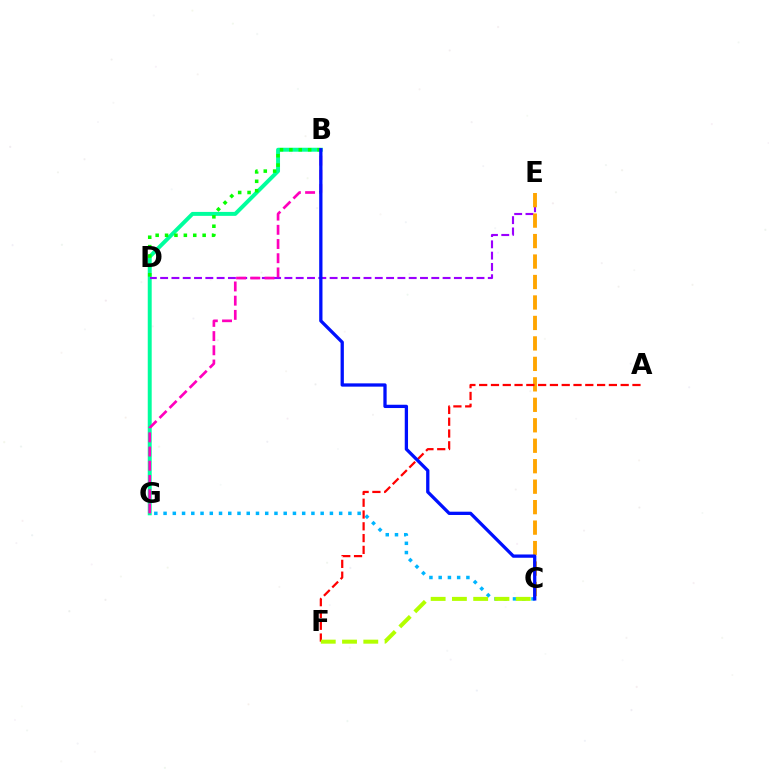{('C', 'G'): [{'color': '#00b5ff', 'line_style': 'dotted', 'thickness': 2.51}], ('B', 'G'): [{'color': '#00ff9d', 'line_style': 'solid', 'thickness': 2.84}, {'color': '#ff00bd', 'line_style': 'dashed', 'thickness': 1.93}], ('B', 'D'): [{'color': '#08ff00', 'line_style': 'dotted', 'thickness': 2.55}], ('D', 'E'): [{'color': '#9b00ff', 'line_style': 'dashed', 'thickness': 1.53}], ('C', 'E'): [{'color': '#ffa500', 'line_style': 'dashed', 'thickness': 2.78}], ('A', 'F'): [{'color': '#ff0000', 'line_style': 'dashed', 'thickness': 1.6}], ('C', 'F'): [{'color': '#b3ff00', 'line_style': 'dashed', 'thickness': 2.89}], ('B', 'C'): [{'color': '#0010ff', 'line_style': 'solid', 'thickness': 2.36}]}